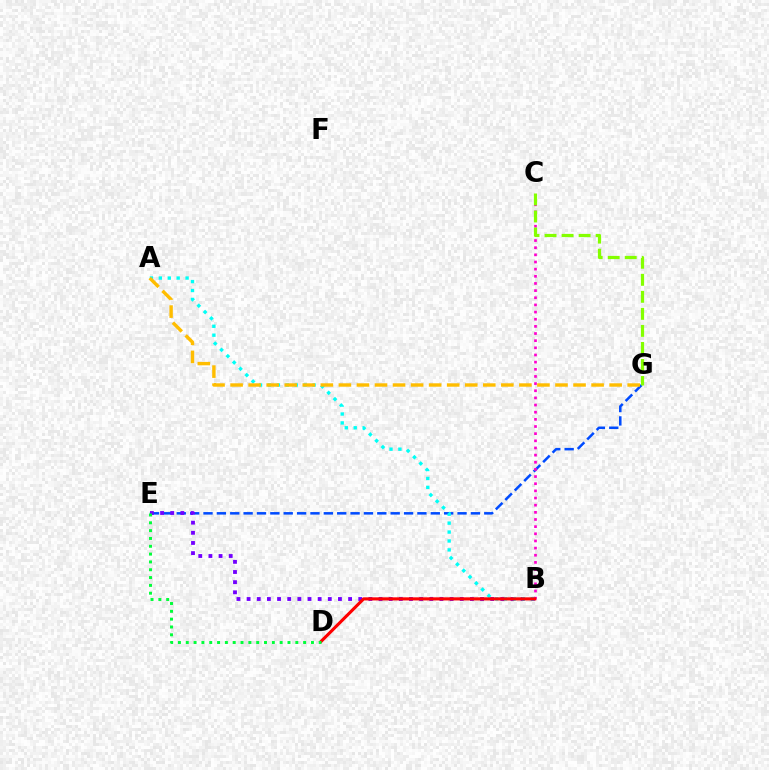{('E', 'G'): [{'color': '#004bff', 'line_style': 'dashed', 'thickness': 1.82}], ('B', 'E'): [{'color': '#7200ff', 'line_style': 'dotted', 'thickness': 2.76}], ('A', 'B'): [{'color': '#00fff6', 'line_style': 'dotted', 'thickness': 2.42}], ('A', 'G'): [{'color': '#ffbd00', 'line_style': 'dashed', 'thickness': 2.45}], ('B', 'C'): [{'color': '#ff00cf', 'line_style': 'dotted', 'thickness': 1.94}], ('B', 'D'): [{'color': '#ff0000', 'line_style': 'solid', 'thickness': 2.24}], ('C', 'G'): [{'color': '#84ff00', 'line_style': 'dashed', 'thickness': 2.31}], ('D', 'E'): [{'color': '#00ff39', 'line_style': 'dotted', 'thickness': 2.13}]}